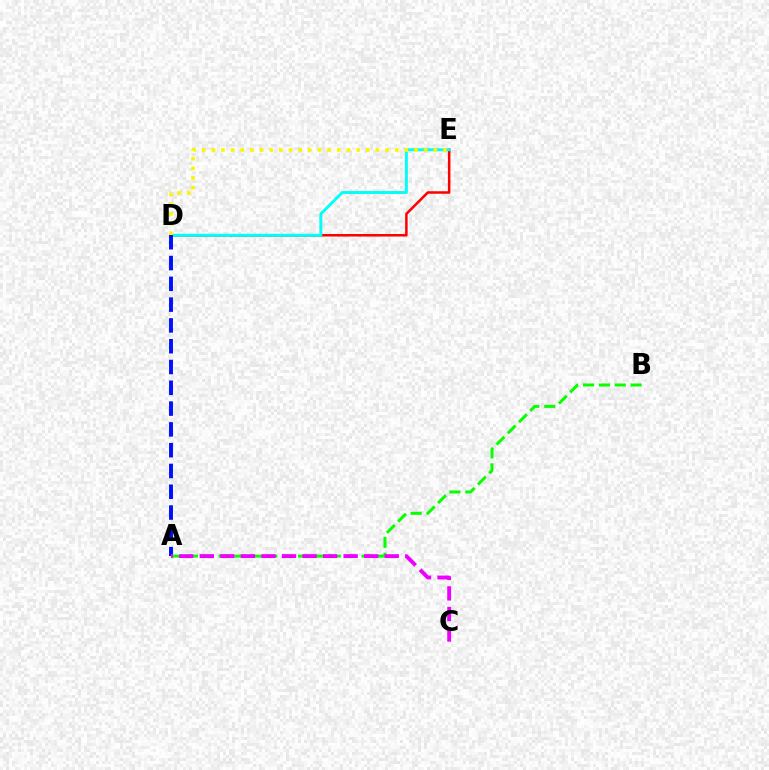{('D', 'E'): [{'color': '#ff0000', 'line_style': 'solid', 'thickness': 1.82}, {'color': '#00fff6', 'line_style': 'solid', 'thickness': 2.09}, {'color': '#fcf500', 'line_style': 'dotted', 'thickness': 2.62}], ('A', 'D'): [{'color': '#0010ff', 'line_style': 'dashed', 'thickness': 2.82}], ('A', 'B'): [{'color': '#08ff00', 'line_style': 'dashed', 'thickness': 2.16}], ('A', 'C'): [{'color': '#ee00ff', 'line_style': 'dashed', 'thickness': 2.79}]}